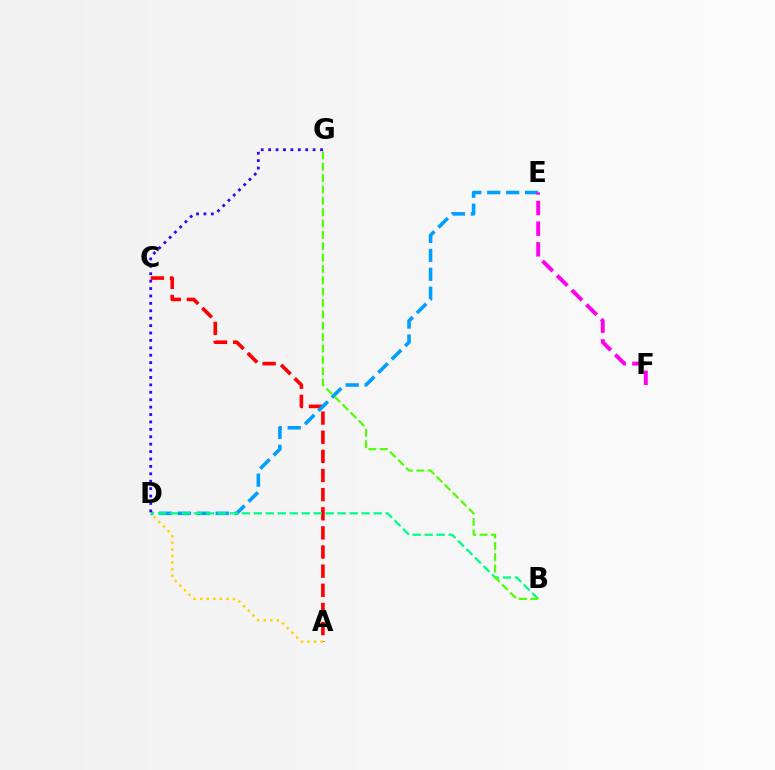{('A', 'C'): [{'color': '#ff0000', 'line_style': 'dashed', 'thickness': 2.6}], ('D', 'E'): [{'color': '#009eff', 'line_style': 'dashed', 'thickness': 2.57}], ('B', 'D'): [{'color': '#00ff86', 'line_style': 'dashed', 'thickness': 1.63}], ('E', 'F'): [{'color': '#ff00ed', 'line_style': 'dashed', 'thickness': 2.8}], ('A', 'D'): [{'color': '#ffd500', 'line_style': 'dotted', 'thickness': 1.79}], ('B', 'G'): [{'color': '#4fff00', 'line_style': 'dashed', 'thickness': 1.54}], ('D', 'G'): [{'color': '#3700ff', 'line_style': 'dotted', 'thickness': 2.01}]}